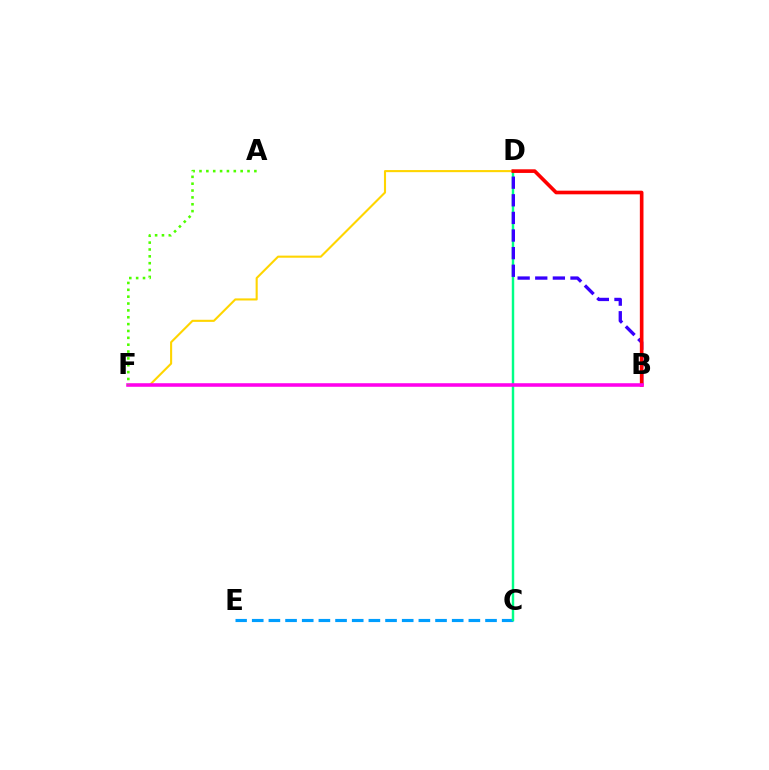{('C', 'E'): [{'color': '#009eff', 'line_style': 'dashed', 'thickness': 2.26}], ('C', 'D'): [{'color': '#00ff86', 'line_style': 'solid', 'thickness': 1.75}], ('D', 'F'): [{'color': '#ffd500', 'line_style': 'solid', 'thickness': 1.51}], ('B', 'D'): [{'color': '#3700ff', 'line_style': 'dashed', 'thickness': 2.39}, {'color': '#ff0000', 'line_style': 'solid', 'thickness': 2.62}], ('B', 'F'): [{'color': '#ff00ed', 'line_style': 'solid', 'thickness': 2.56}], ('A', 'F'): [{'color': '#4fff00', 'line_style': 'dotted', 'thickness': 1.86}]}